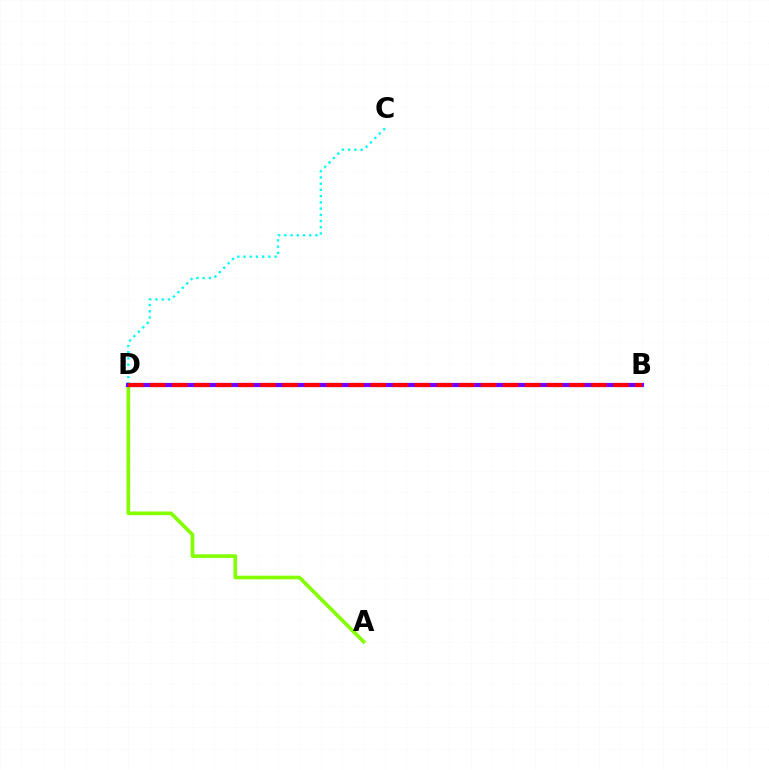{('A', 'D'): [{'color': '#84ff00', 'line_style': 'solid', 'thickness': 2.64}], ('C', 'D'): [{'color': '#00fff6', 'line_style': 'dotted', 'thickness': 1.69}], ('B', 'D'): [{'color': '#7200ff', 'line_style': 'solid', 'thickness': 2.99}, {'color': '#ff0000', 'line_style': 'dashed', 'thickness': 3.0}]}